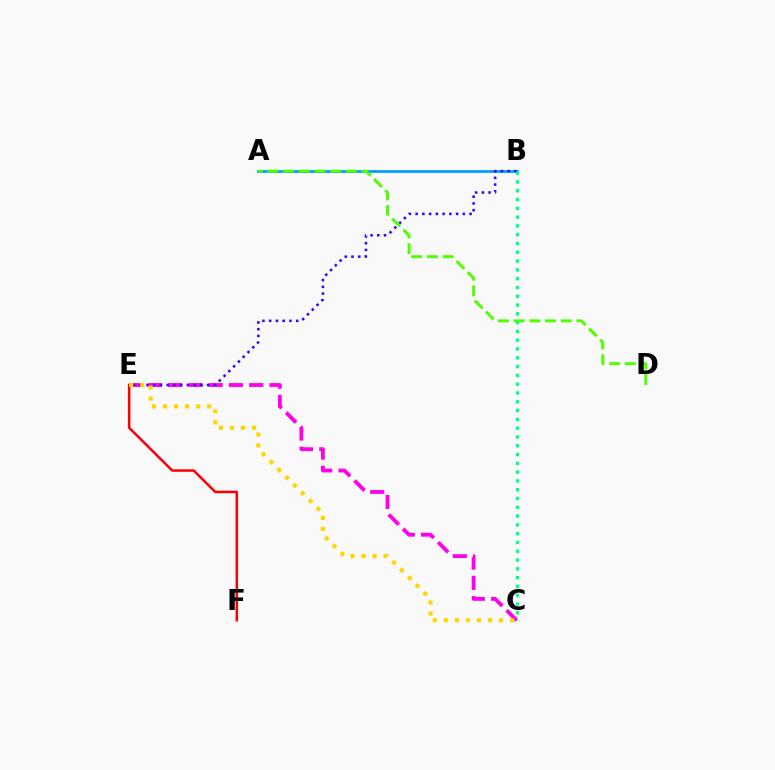{('A', 'B'): [{'color': '#009eff', 'line_style': 'solid', 'thickness': 2.0}], ('C', 'E'): [{'color': '#ff00ed', 'line_style': 'dashed', 'thickness': 2.75}, {'color': '#ffd500', 'line_style': 'dotted', 'thickness': 3.0}], ('B', 'E'): [{'color': '#3700ff', 'line_style': 'dotted', 'thickness': 1.83}], ('E', 'F'): [{'color': '#ff0000', 'line_style': 'solid', 'thickness': 1.8}], ('A', 'D'): [{'color': '#4fff00', 'line_style': 'dashed', 'thickness': 2.13}], ('B', 'C'): [{'color': '#00ff86', 'line_style': 'dotted', 'thickness': 2.39}]}